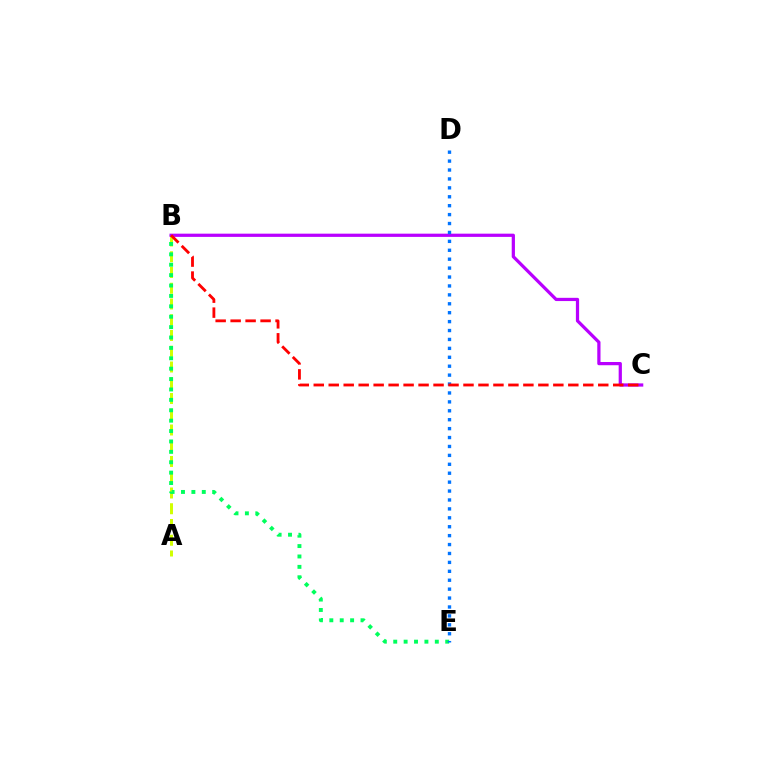{('A', 'B'): [{'color': '#d1ff00', 'line_style': 'dashed', 'thickness': 2.14}], ('B', 'E'): [{'color': '#00ff5c', 'line_style': 'dotted', 'thickness': 2.82}], ('B', 'C'): [{'color': '#b900ff', 'line_style': 'solid', 'thickness': 2.32}, {'color': '#ff0000', 'line_style': 'dashed', 'thickness': 2.03}], ('D', 'E'): [{'color': '#0074ff', 'line_style': 'dotted', 'thickness': 2.42}]}